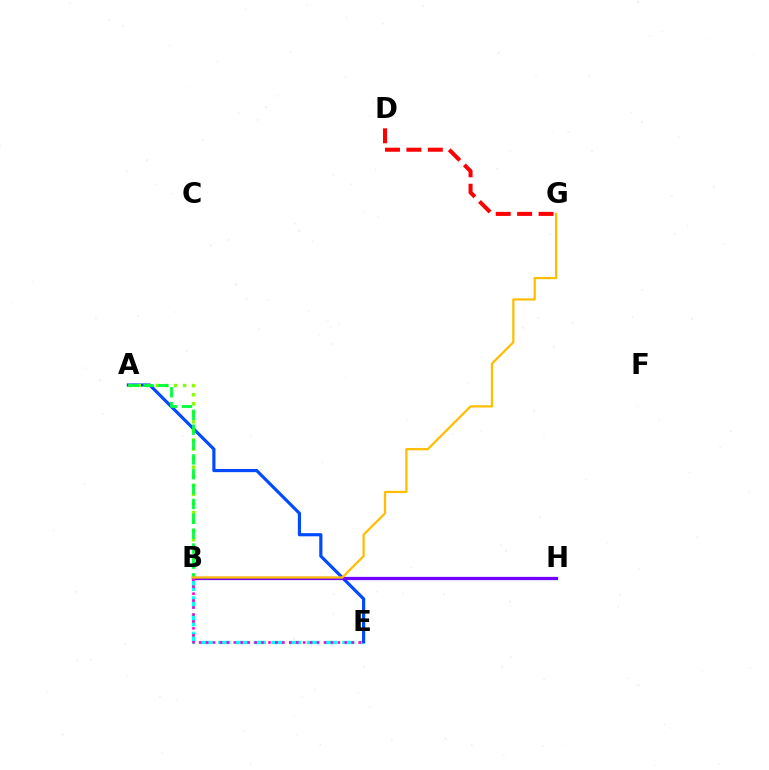{('B', 'E'): [{'color': '#00fff6', 'line_style': 'dashed', 'thickness': 2.41}, {'color': '#ff00cf', 'line_style': 'dotted', 'thickness': 1.88}], ('A', 'E'): [{'color': '#004bff', 'line_style': 'solid', 'thickness': 2.29}], ('A', 'B'): [{'color': '#84ff00', 'line_style': 'dotted', 'thickness': 2.46}, {'color': '#00ff39', 'line_style': 'dashed', 'thickness': 2.02}], ('B', 'H'): [{'color': '#7200ff', 'line_style': 'solid', 'thickness': 2.34}], ('B', 'G'): [{'color': '#ffbd00', 'line_style': 'solid', 'thickness': 1.62}], ('D', 'G'): [{'color': '#ff0000', 'line_style': 'dashed', 'thickness': 2.91}]}